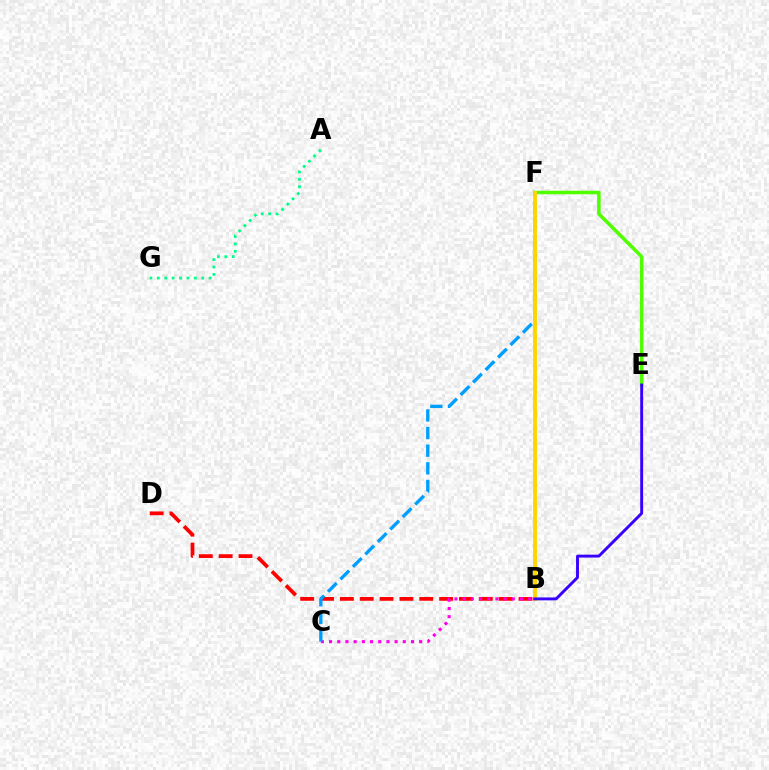{('E', 'F'): [{'color': '#4fff00', 'line_style': 'solid', 'thickness': 2.54}], ('B', 'D'): [{'color': '#ff0000', 'line_style': 'dashed', 'thickness': 2.7}], ('A', 'G'): [{'color': '#00ff86', 'line_style': 'dotted', 'thickness': 2.01}], ('B', 'C'): [{'color': '#ff00ed', 'line_style': 'dotted', 'thickness': 2.23}], ('C', 'F'): [{'color': '#009eff', 'line_style': 'dashed', 'thickness': 2.39}], ('B', 'F'): [{'color': '#ffd500', 'line_style': 'solid', 'thickness': 2.79}], ('B', 'E'): [{'color': '#3700ff', 'line_style': 'solid', 'thickness': 2.09}]}